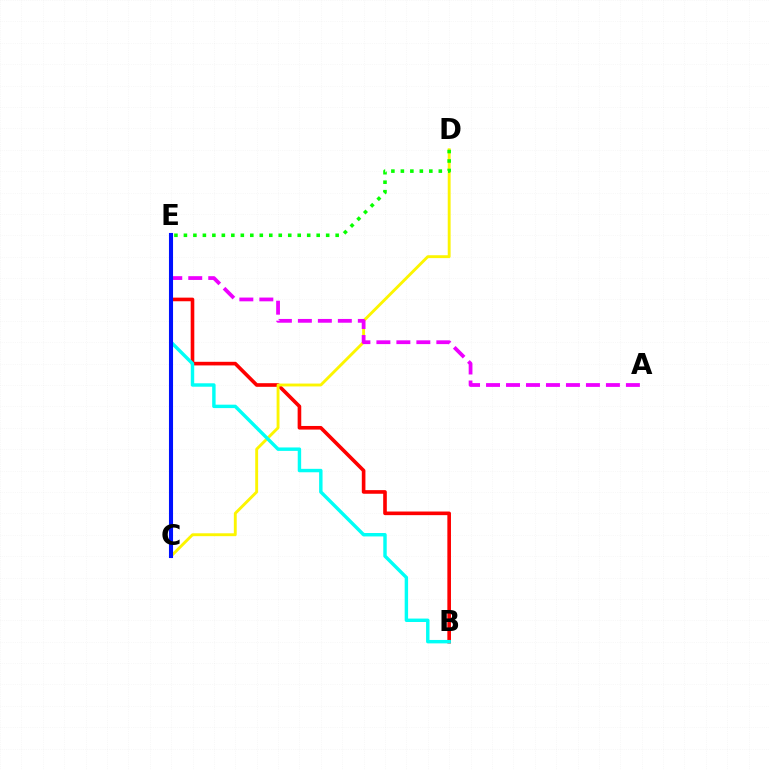{('B', 'E'): [{'color': '#ff0000', 'line_style': 'solid', 'thickness': 2.61}, {'color': '#00fff6', 'line_style': 'solid', 'thickness': 2.47}], ('C', 'D'): [{'color': '#fcf500', 'line_style': 'solid', 'thickness': 2.07}], ('A', 'E'): [{'color': '#ee00ff', 'line_style': 'dashed', 'thickness': 2.71}], ('C', 'E'): [{'color': '#0010ff', 'line_style': 'solid', 'thickness': 2.94}], ('D', 'E'): [{'color': '#08ff00', 'line_style': 'dotted', 'thickness': 2.58}]}